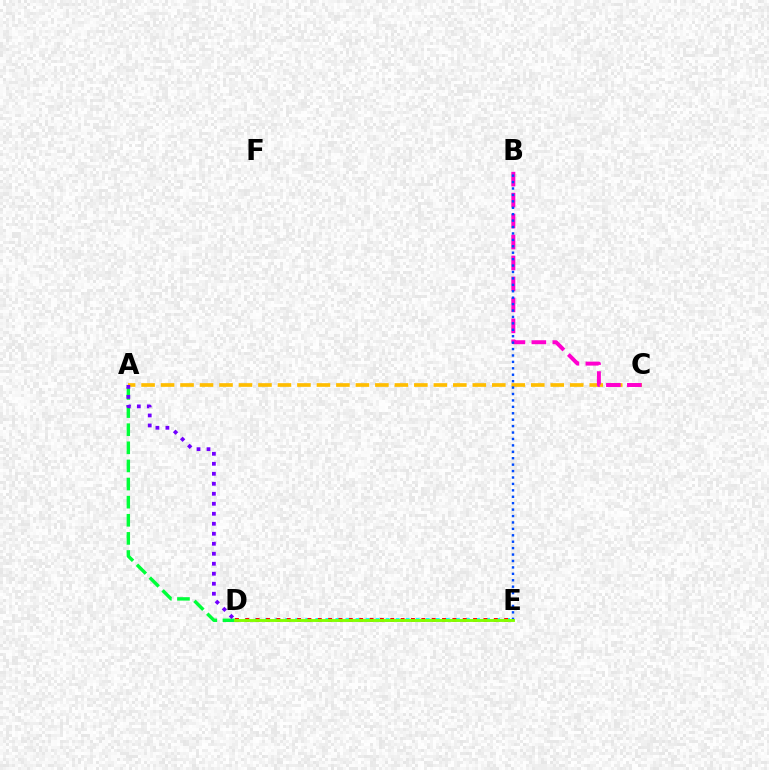{('A', 'D'): [{'color': '#00ff39', 'line_style': 'dashed', 'thickness': 2.46}, {'color': '#7200ff', 'line_style': 'dotted', 'thickness': 2.72}], ('D', 'E'): [{'color': '#00fff6', 'line_style': 'dotted', 'thickness': 2.73}, {'color': '#ff0000', 'line_style': 'dotted', 'thickness': 2.81}, {'color': '#84ff00', 'line_style': 'solid', 'thickness': 2.08}], ('A', 'C'): [{'color': '#ffbd00', 'line_style': 'dashed', 'thickness': 2.65}], ('B', 'C'): [{'color': '#ff00cf', 'line_style': 'dashed', 'thickness': 2.85}], ('B', 'E'): [{'color': '#004bff', 'line_style': 'dotted', 'thickness': 1.74}]}